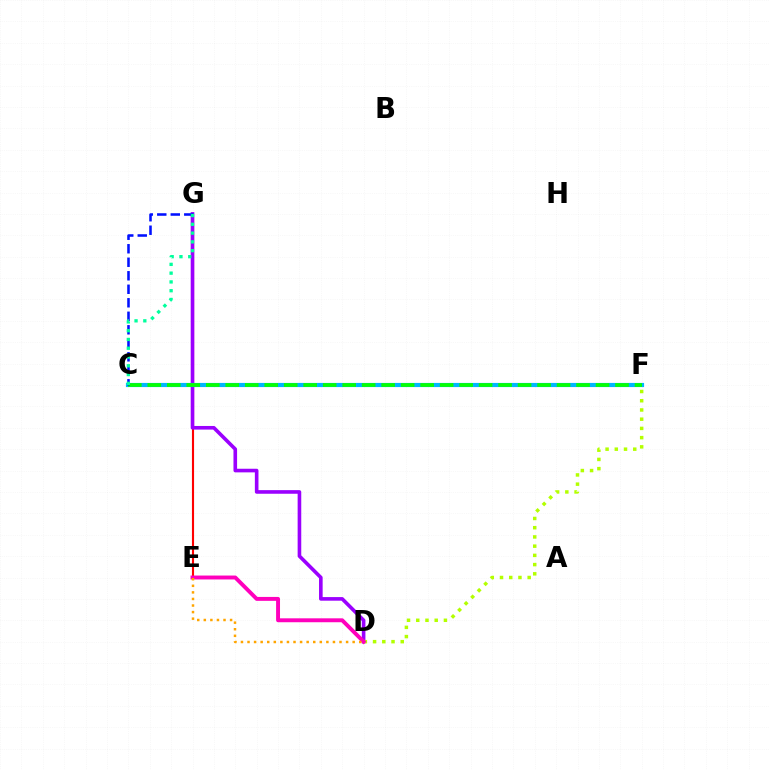{('E', 'G'): [{'color': '#ff0000', 'line_style': 'solid', 'thickness': 1.53}], ('D', 'G'): [{'color': '#9b00ff', 'line_style': 'solid', 'thickness': 2.6}], ('C', 'F'): [{'color': '#00b5ff', 'line_style': 'solid', 'thickness': 2.99}, {'color': '#08ff00', 'line_style': 'dashed', 'thickness': 2.65}], ('D', 'F'): [{'color': '#b3ff00', 'line_style': 'dotted', 'thickness': 2.51}], ('C', 'G'): [{'color': '#0010ff', 'line_style': 'dashed', 'thickness': 1.83}, {'color': '#00ff9d', 'line_style': 'dotted', 'thickness': 2.38}], ('D', 'E'): [{'color': '#ff00bd', 'line_style': 'solid', 'thickness': 2.82}, {'color': '#ffa500', 'line_style': 'dotted', 'thickness': 1.79}]}